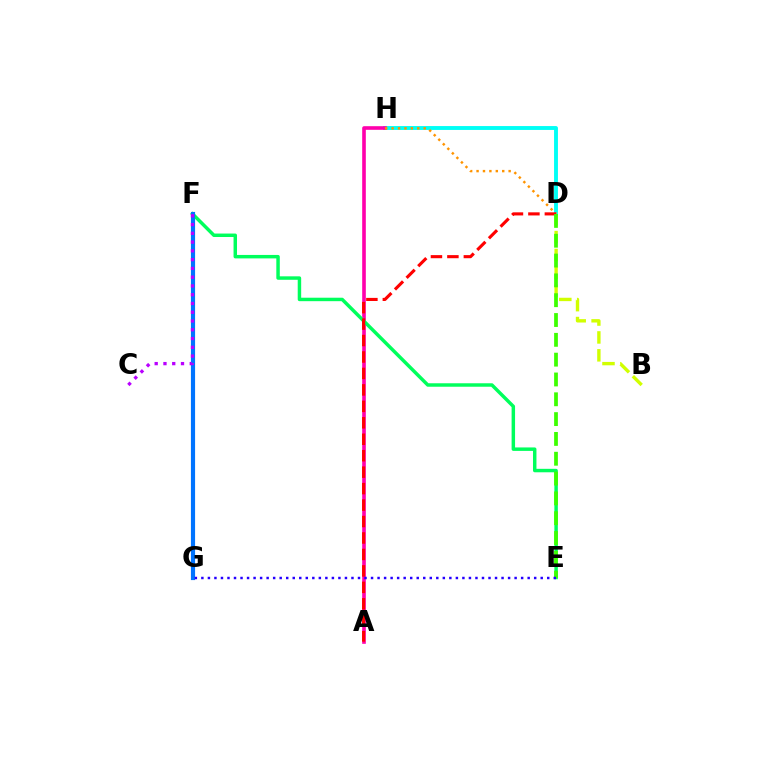{('B', 'D'): [{'color': '#d1ff00', 'line_style': 'dashed', 'thickness': 2.43}], ('D', 'H'): [{'color': '#00fff6', 'line_style': 'solid', 'thickness': 2.8}, {'color': '#ff9400', 'line_style': 'dotted', 'thickness': 1.74}], ('A', 'H'): [{'color': '#ff00ac', 'line_style': 'solid', 'thickness': 2.61}], ('E', 'F'): [{'color': '#00ff5c', 'line_style': 'solid', 'thickness': 2.49}], ('F', 'G'): [{'color': '#0074ff', 'line_style': 'solid', 'thickness': 3.0}], ('A', 'D'): [{'color': '#ff0000', 'line_style': 'dashed', 'thickness': 2.24}], ('C', 'F'): [{'color': '#b900ff', 'line_style': 'dotted', 'thickness': 2.38}], ('D', 'E'): [{'color': '#3dff00', 'line_style': 'dashed', 'thickness': 2.69}], ('E', 'G'): [{'color': '#2500ff', 'line_style': 'dotted', 'thickness': 1.77}]}